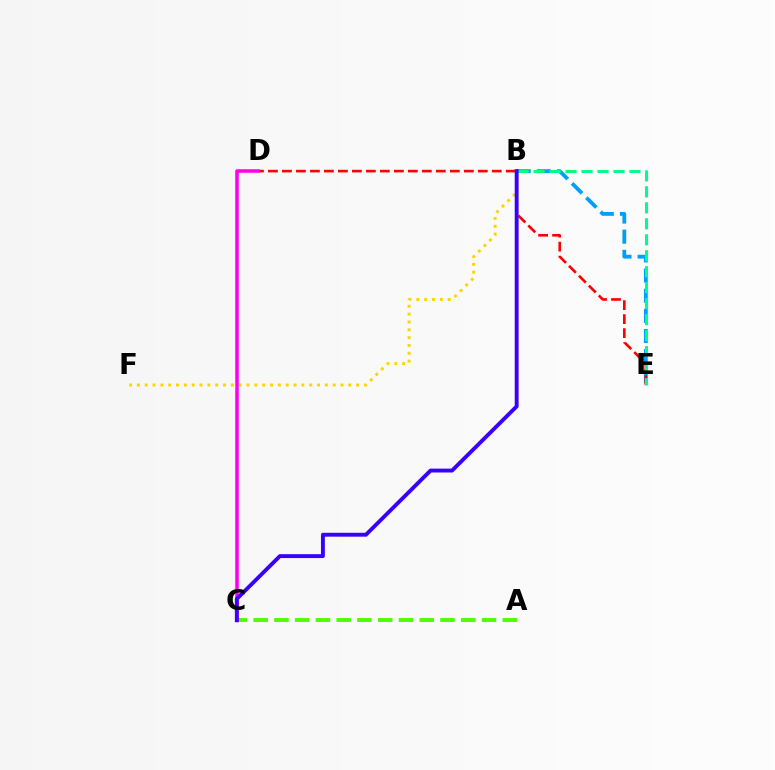{('B', 'E'): [{'color': '#009eff', 'line_style': 'dashed', 'thickness': 2.74}, {'color': '#00ff86', 'line_style': 'dashed', 'thickness': 2.17}], ('B', 'F'): [{'color': '#ffd500', 'line_style': 'dotted', 'thickness': 2.13}], ('D', 'E'): [{'color': '#ff0000', 'line_style': 'dashed', 'thickness': 1.9}], ('A', 'C'): [{'color': '#4fff00', 'line_style': 'dashed', 'thickness': 2.82}], ('C', 'D'): [{'color': '#ff00ed', 'line_style': 'solid', 'thickness': 2.54}], ('B', 'C'): [{'color': '#3700ff', 'line_style': 'solid', 'thickness': 2.79}]}